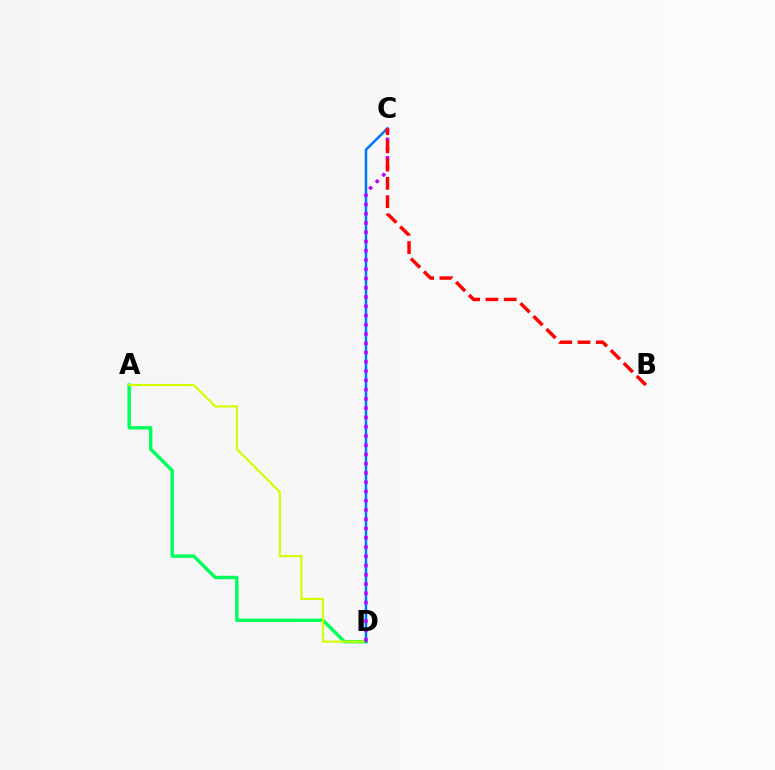{('A', 'D'): [{'color': '#00ff5c', 'line_style': 'solid', 'thickness': 2.46}, {'color': '#d1ff00', 'line_style': 'solid', 'thickness': 1.53}], ('C', 'D'): [{'color': '#0074ff', 'line_style': 'solid', 'thickness': 1.79}, {'color': '#b900ff', 'line_style': 'dotted', 'thickness': 2.52}], ('B', 'C'): [{'color': '#ff0000', 'line_style': 'dashed', 'thickness': 2.48}]}